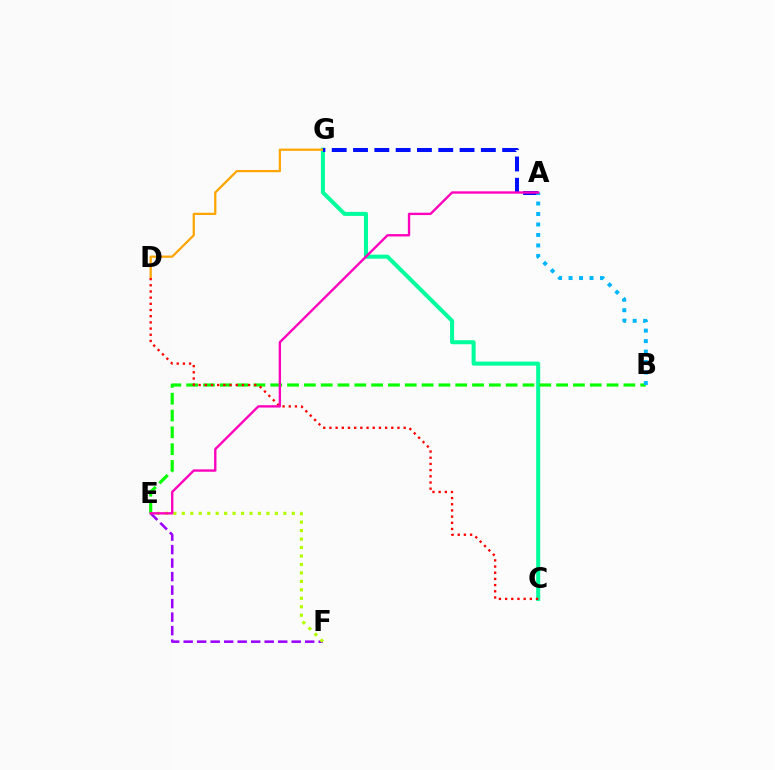{('C', 'G'): [{'color': '#00ff9d', 'line_style': 'solid', 'thickness': 2.9}], ('B', 'E'): [{'color': '#08ff00', 'line_style': 'dashed', 'thickness': 2.28}], ('D', 'G'): [{'color': '#ffa500', 'line_style': 'solid', 'thickness': 1.61}], ('C', 'D'): [{'color': '#ff0000', 'line_style': 'dotted', 'thickness': 1.68}], ('E', 'F'): [{'color': '#9b00ff', 'line_style': 'dashed', 'thickness': 1.83}, {'color': '#b3ff00', 'line_style': 'dotted', 'thickness': 2.3}], ('A', 'G'): [{'color': '#0010ff', 'line_style': 'dashed', 'thickness': 2.89}], ('A', 'B'): [{'color': '#00b5ff', 'line_style': 'dotted', 'thickness': 2.85}], ('A', 'E'): [{'color': '#ff00bd', 'line_style': 'solid', 'thickness': 1.69}]}